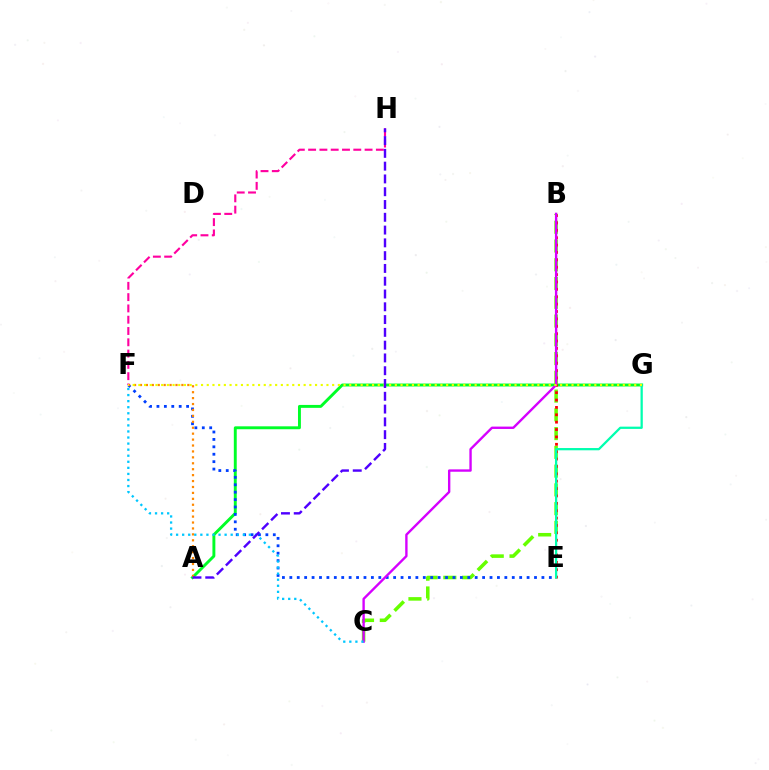{('A', 'G'): [{'color': '#00ff27', 'line_style': 'solid', 'thickness': 2.1}], ('B', 'C'): [{'color': '#66ff00', 'line_style': 'dashed', 'thickness': 2.55}, {'color': '#d600ff', 'line_style': 'solid', 'thickness': 1.71}], ('E', 'F'): [{'color': '#003fff', 'line_style': 'dotted', 'thickness': 2.01}], ('A', 'F'): [{'color': '#ff8800', 'line_style': 'dotted', 'thickness': 1.61}], ('F', 'H'): [{'color': '#ff00a0', 'line_style': 'dashed', 'thickness': 1.53}], ('B', 'E'): [{'color': '#ff0000', 'line_style': 'dotted', 'thickness': 2.0}], ('E', 'G'): [{'color': '#00ffaf', 'line_style': 'solid', 'thickness': 1.63}], ('C', 'F'): [{'color': '#00c7ff', 'line_style': 'dotted', 'thickness': 1.65}], ('F', 'G'): [{'color': '#eeff00', 'line_style': 'dotted', 'thickness': 1.55}], ('A', 'H'): [{'color': '#4f00ff', 'line_style': 'dashed', 'thickness': 1.74}]}